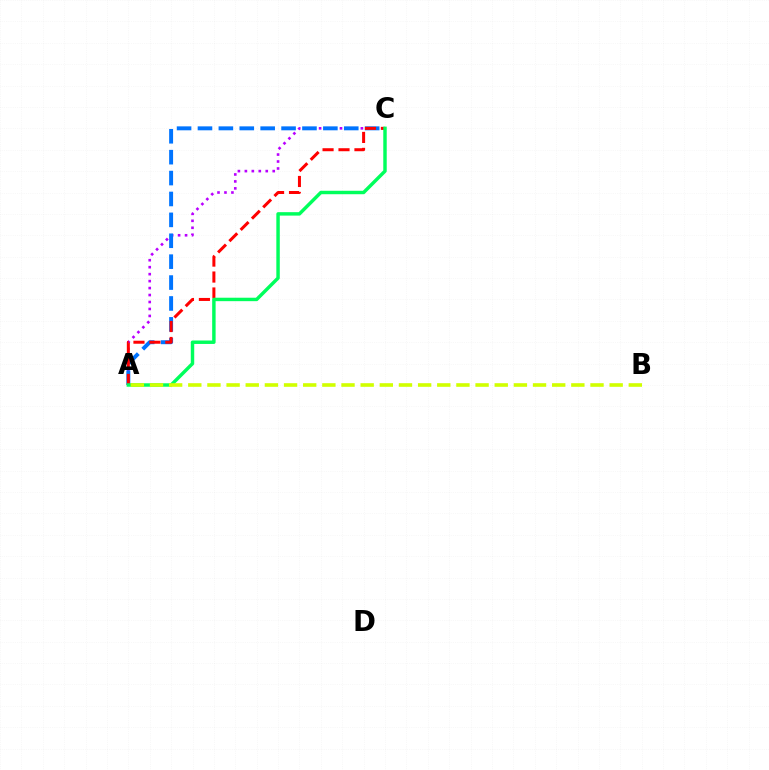{('A', 'C'): [{'color': '#b900ff', 'line_style': 'dotted', 'thickness': 1.89}, {'color': '#0074ff', 'line_style': 'dashed', 'thickness': 2.84}, {'color': '#ff0000', 'line_style': 'dashed', 'thickness': 2.17}, {'color': '#00ff5c', 'line_style': 'solid', 'thickness': 2.48}], ('A', 'B'): [{'color': '#d1ff00', 'line_style': 'dashed', 'thickness': 2.6}]}